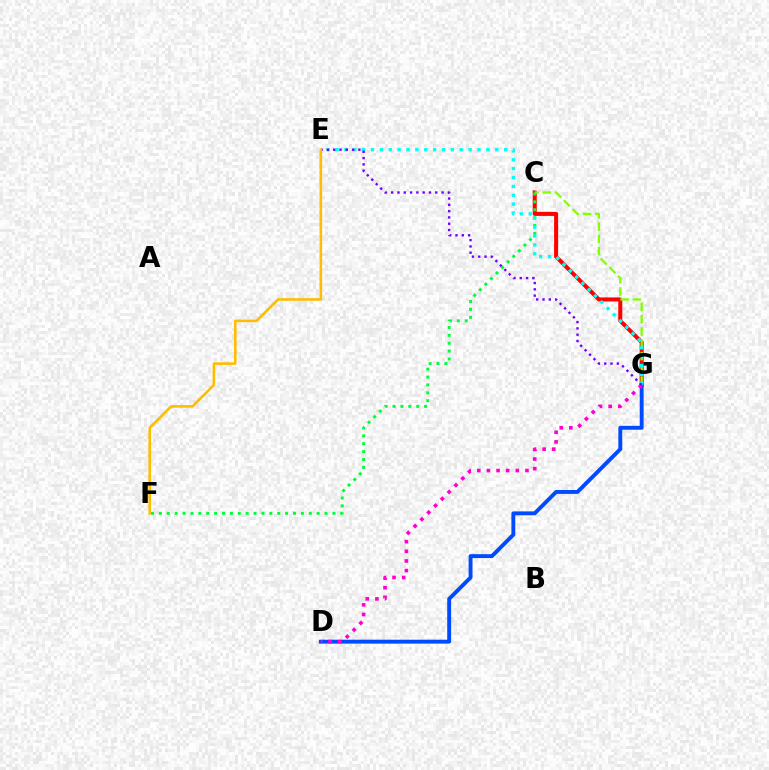{('C', 'G'): [{'color': '#ff0000', 'line_style': 'solid', 'thickness': 2.9}, {'color': '#84ff00', 'line_style': 'dashed', 'thickness': 1.67}], ('D', 'G'): [{'color': '#004bff', 'line_style': 'solid', 'thickness': 2.81}, {'color': '#ff00cf', 'line_style': 'dotted', 'thickness': 2.62}], ('C', 'F'): [{'color': '#00ff39', 'line_style': 'dotted', 'thickness': 2.14}], ('E', 'G'): [{'color': '#00fff6', 'line_style': 'dotted', 'thickness': 2.41}, {'color': '#7200ff', 'line_style': 'dotted', 'thickness': 1.71}], ('E', 'F'): [{'color': '#ffbd00', 'line_style': 'solid', 'thickness': 1.87}]}